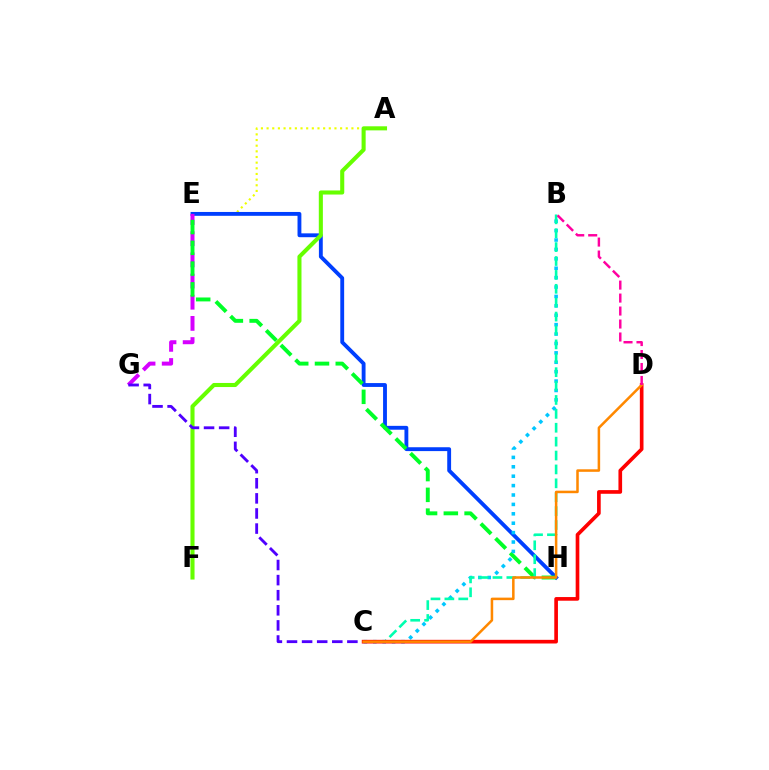{('A', 'E'): [{'color': '#eeff00', 'line_style': 'dotted', 'thickness': 1.54}], ('E', 'H'): [{'color': '#003fff', 'line_style': 'solid', 'thickness': 2.77}, {'color': '#00ff27', 'line_style': 'dashed', 'thickness': 2.82}], ('E', 'G'): [{'color': '#d600ff', 'line_style': 'dashed', 'thickness': 2.88}], ('B', 'C'): [{'color': '#00c7ff', 'line_style': 'dotted', 'thickness': 2.55}, {'color': '#00ffaf', 'line_style': 'dashed', 'thickness': 1.89}], ('A', 'F'): [{'color': '#66ff00', 'line_style': 'solid', 'thickness': 2.93}], ('C', 'G'): [{'color': '#4f00ff', 'line_style': 'dashed', 'thickness': 2.05}], ('C', 'D'): [{'color': '#ff0000', 'line_style': 'solid', 'thickness': 2.64}, {'color': '#ff8800', 'line_style': 'solid', 'thickness': 1.82}], ('B', 'D'): [{'color': '#ff00a0', 'line_style': 'dashed', 'thickness': 1.76}]}